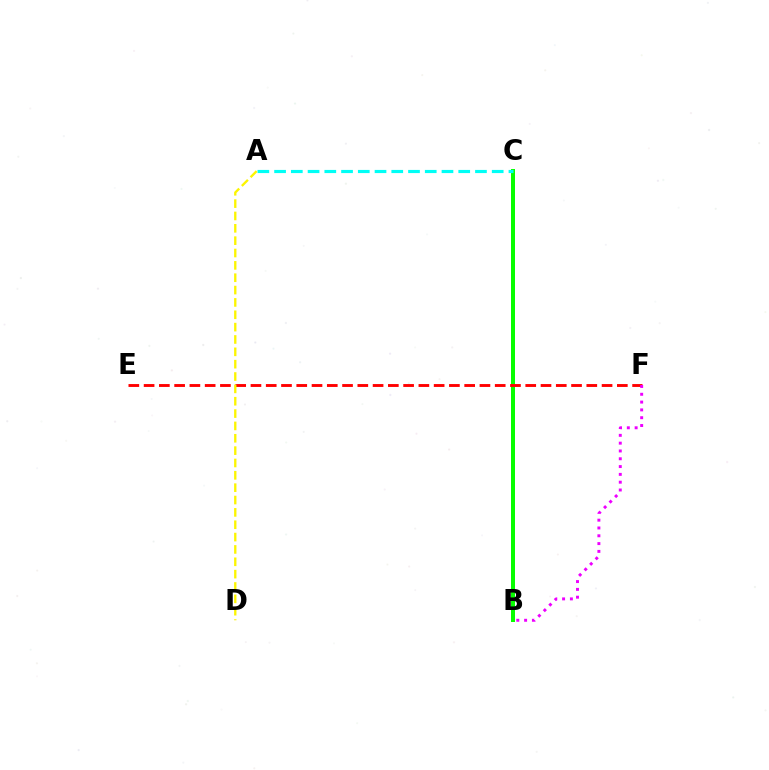{('B', 'C'): [{'color': '#0010ff', 'line_style': 'solid', 'thickness': 1.95}, {'color': '#08ff00', 'line_style': 'solid', 'thickness': 2.87}], ('E', 'F'): [{'color': '#ff0000', 'line_style': 'dashed', 'thickness': 2.07}], ('A', 'C'): [{'color': '#00fff6', 'line_style': 'dashed', 'thickness': 2.27}], ('A', 'D'): [{'color': '#fcf500', 'line_style': 'dashed', 'thickness': 1.68}], ('B', 'F'): [{'color': '#ee00ff', 'line_style': 'dotted', 'thickness': 2.12}]}